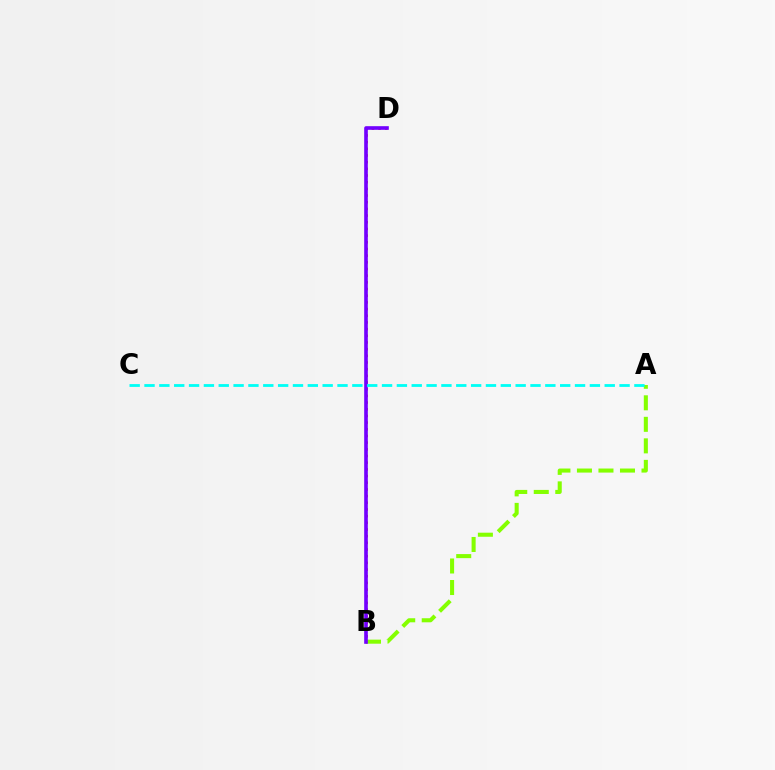{('B', 'D'): [{'color': '#ff0000', 'line_style': 'dotted', 'thickness': 1.81}, {'color': '#7200ff', 'line_style': 'solid', 'thickness': 2.62}], ('A', 'B'): [{'color': '#84ff00', 'line_style': 'dashed', 'thickness': 2.92}], ('A', 'C'): [{'color': '#00fff6', 'line_style': 'dashed', 'thickness': 2.02}]}